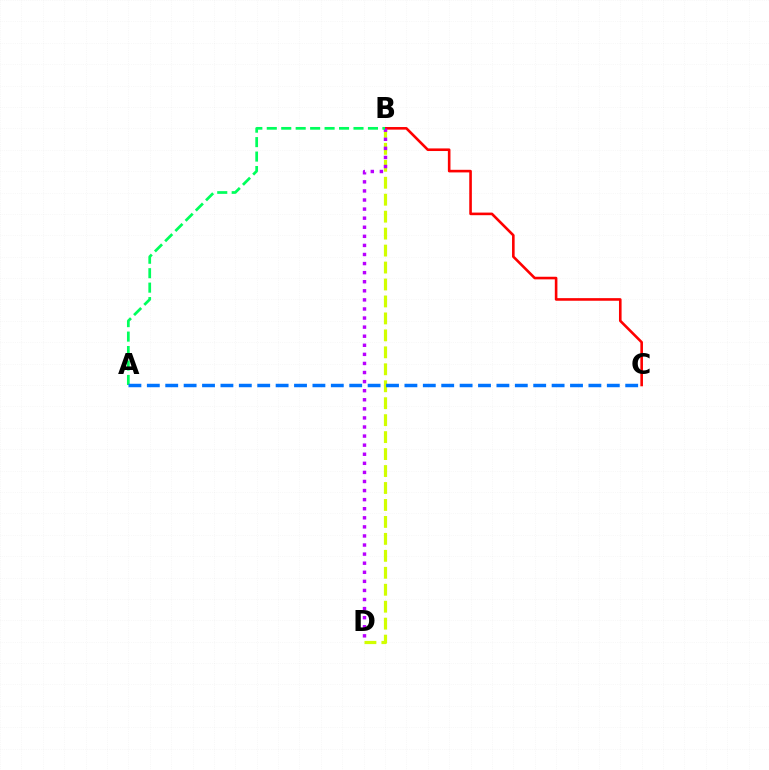{('B', 'D'): [{'color': '#d1ff00', 'line_style': 'dashed', 'thickness': 2.3}, {'color': '#b900ff', 'line_style': 'dotted', 'thickness': 2.47}], ('B', 'C'): [{'color': '#ff0000', 'line_style': 'solid', 'thickness': 1.88}], ('A', 'B'): [{'color': '#00ff5c', 'line_style': 'dashed', 'thickness': 1.96}], ('A', 'C'): [{'color': '#0074ff', 'line_style': 'dashed', 'thickness': 2.5}]}